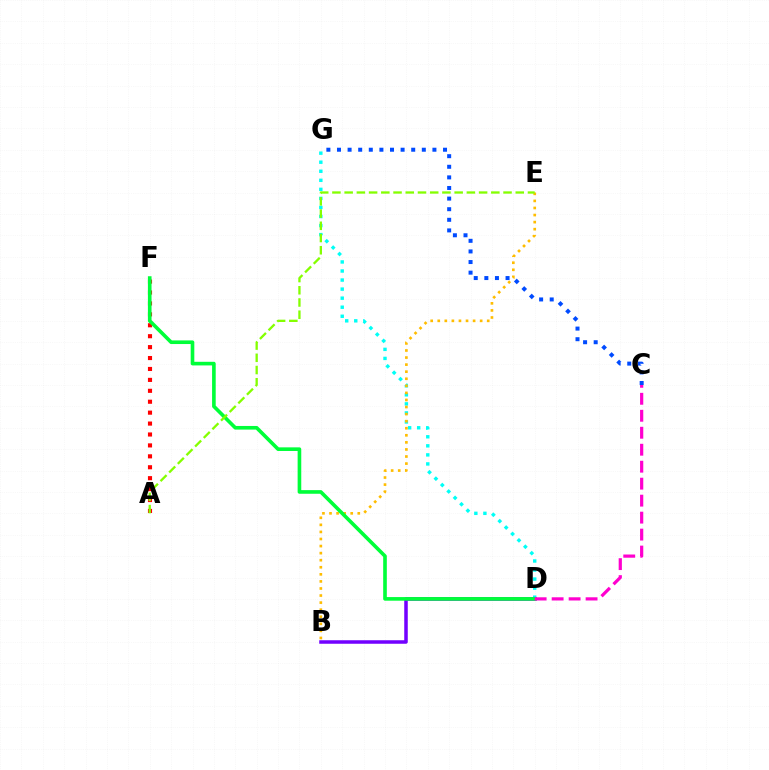{('D', 'G'): [{'color': '#00fff6', 'line_style': 'dotted', 'thickness': 2.46}], ('B', 'E'): [{'color': '#ffbd00', 'line_style': 'dotted', 'thickness': 1.92}], ('C', 'G'): [{'color': '#004bff', 'line_style': 'dotted', 'thickness': 2.88}], ('B', 'D'): [{'color': '#7200ff', 'line_style': 'solid', 'thickness': 2.53}], ('A', 'F'): [{'color': '#ff0000', 'line_style': 'dotted', 'thickness': 2.97}], ('D', 'F'): [{'color': '#00ff39', 'line_style': 'solid', 'thickness': 2.61}], ('A', 'E'): [{'color': '#84ff00', 'line_style': 'dashed', 'thickness': 1.66}], ('C', 'D'): [{'color': '#ff00cf', 'line_style': 'dashed', 'thickness': 2.31}]}